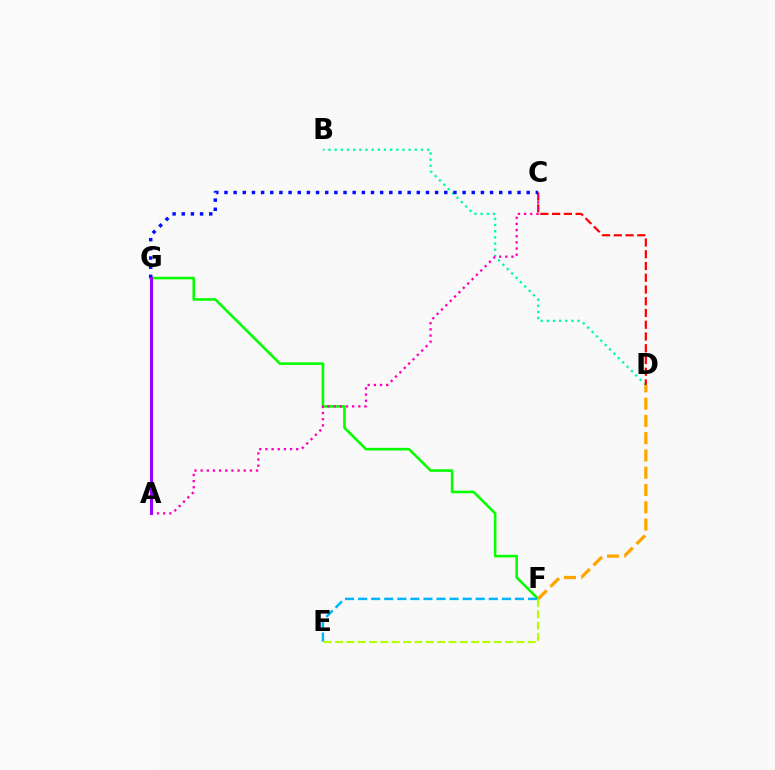{('B', 'D'): [{'color': '#00ff9d', 'line_style': 'dotted', 'thickness': 1.68}], ('C', 'D'): [{'color': '#ff0000', 'line_style': 'dashed', 'thickness': 1.6}], ('F', 'G'): [{'color': '#08ff00', 'line_style': 'solid', 'thickness': 1.87}], ('C', 'G'): [{'color': '#0010ff', 'line_style': 'dotted', 'thickness': 2.49}], ('E', 'F'): [{'color': '#00b5ff', 'line_style': 'dashed', 'thickness': 1.78}, {'color': '#b3ff00', 'line_style': 'dashed', 'thickness': 1.54}], ('D', 'F'): [{'color': '#ffa500', 'line_style': 'dashed', 'thickness': 2.35}], ('A', 'C'): [{'color': '#ff00bd', 'line_style': 'dotted', 'thickness': 1.67}], ('A', 'G'): [{'color': '#9b00ff', 'line_style': 'solid', 'thickness': 2.21}]}